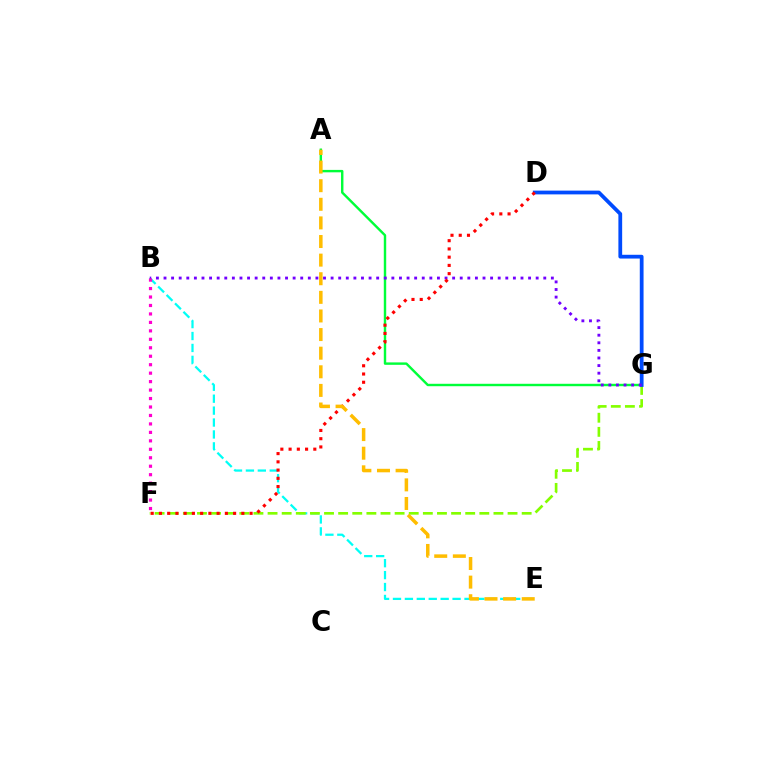{('A', 'G'): [{'color': '#00ff39', 'line_style': 'solid', 'thickness': 1.74}], ('B', 'E'): [{'color': '#00fff6', 'line_style': 'dashed', 'thickness': 1.62}], ('F', 'G'): [{'color': '#84ff00', 'line_style': 'dashed', 'thickness': 1.92}], ('D', 'G'): [{'color': '#004bff', 'line_style': 'solid', 'thickness': 2.71}], ('B', 'G'): [{'color': '#7200ff', 'line_style': 'dotted', 'thickness': 2.06}], ('D', 'F'): [{'color': '#ff0000', 'line_style': 'dotted', 'thickness': 2.24}], ('A', 'E'): [{'color': '#ffbd00', 'line_style': 'dashed', 'thickness': 2.53}], ('B', 'F'): [{'color': '#ff00cf', 'line_style': 'dotted', 'thickness': 2.3}]}